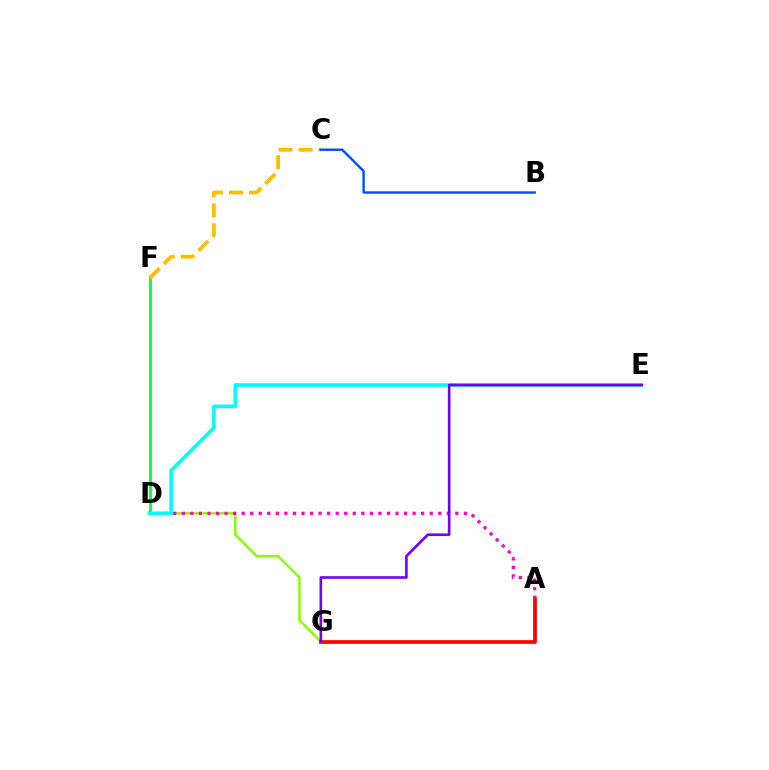{('D', 'G'): [{'color': '#84ff00', 'line_style': 'solid', 'thickness': 1.75}], ('D', 'F'): [{'color': '#00ff39', 'line_style': 'solid', 'thickness': 2.0}], ('C', 'F'): [{'color': '#ffbd00', 'line_style': 'dashed', 'thickness': 2.71}], ('B', 'C'): [{'color': '#004bff', 'line_style': 'solid', 'thickness': 1.71}], ('A', 'D'): [{'color': '#ff00cf', 'line_style': 'dotted', 'thickness': 2.32}], ('A', 'G'): [{'color': '#ff0000', 'line_style': 'solid', 'thickness': 2.67}], ('D', 'E'): [{'color': '#00fff6', 'line_style': 'solid', 'thickness': 2.61}], ('E', 'G'): [{'color': '#7200ff', 'line_style': 'solid', 'thickness': 1.9}]}